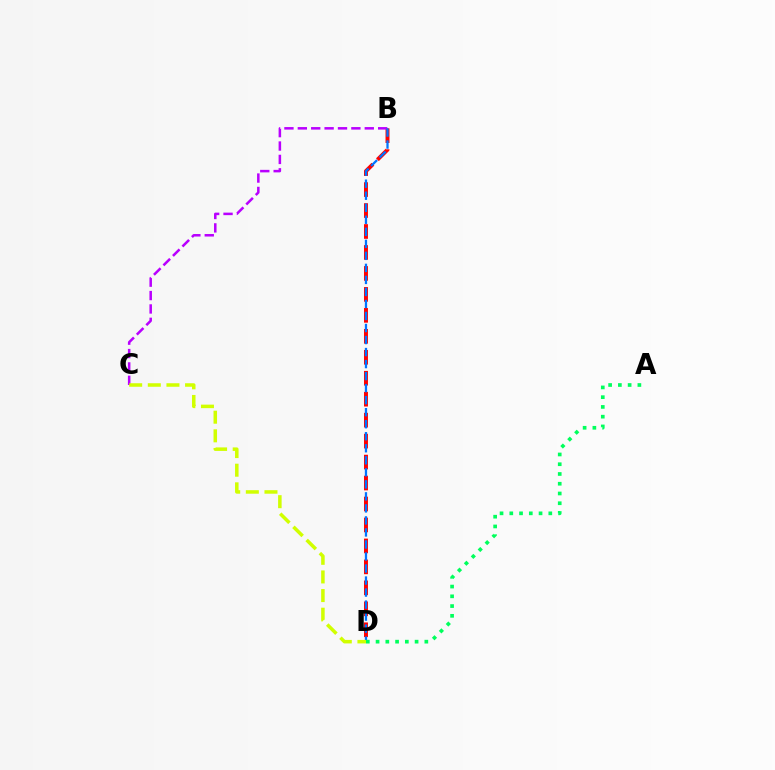{('B', 'D'): [{'color': '#ff0000', 'line_style': 'dashed', 'thickness': 2.85}, {'color': '#0074ff', 'line_style': 'dashed', 'thickness': 1.63}], ('B', 'C'): [{'color': '#b900ff', 'line_style': 'dashed', 'thickness': 1.82}], ('A', 'D'): [{'color': '#00ff5c', 'line_style': 'dotted', 'thickness': 2.65}], ('C', 'D'): [{'color': '#d1ff00', 'line_style': 'dashed', 'thickness': 2.53}]}